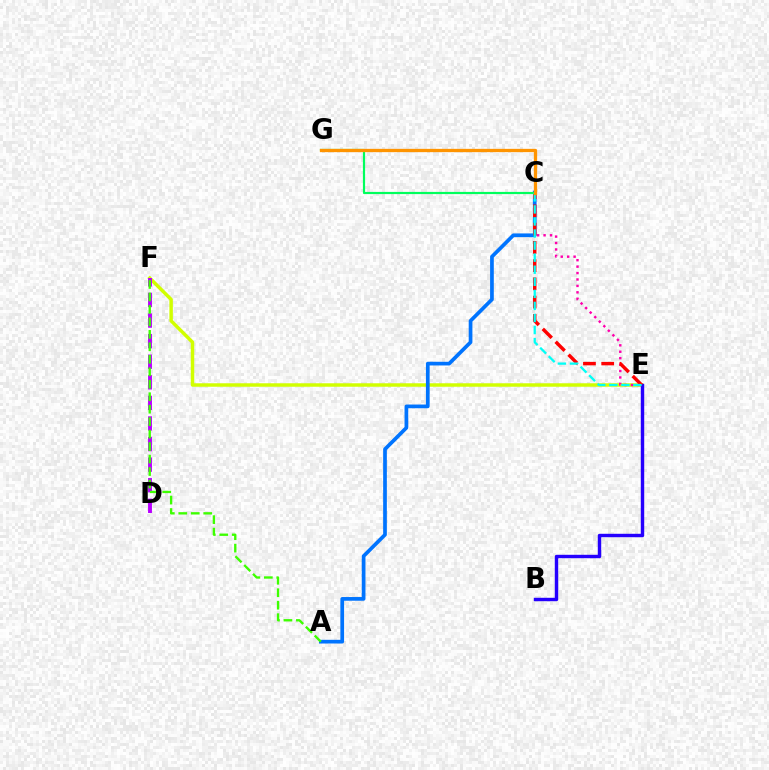{('E', 'F'): [{'color': '#d1ff00', 'line_style': 'solid', 'thickness': 2.5}], ('C', 'E'): [{'color': '#ff00ac', 'line_style': 'dotted', 'thickness': 1.75}, {'color': '#ff0000', 'line_style': 'dashed', 'thickness': 2.48}, {'color': '#00fff6', 'line_style': 'dashed', 'thickness': 1.64}], ('D', 'F'): [{'color': '#b900ff', 'line_style': 'dashed', 'thickness': 2.8}], ('A', 'C'): [{'color': '#0074ff', 'line_style': 'solid', 'thickness': 2.67}], ('B', 'E'): [{'color': '#2500ff', 'line_style': 'solid', 'thickness': 2.47}], ('C', 'G'): [{'color': '#00ff5c', 'line_style': 'solid', 'thickness': 1.57}, {'color': '#ff9400', 'line_style': 'solid', 'thickness': 2.37}], ('A', 'F'): [{'color': '#3dff00', 'line_style': 'dashed', 'thickness': 1.69}]}